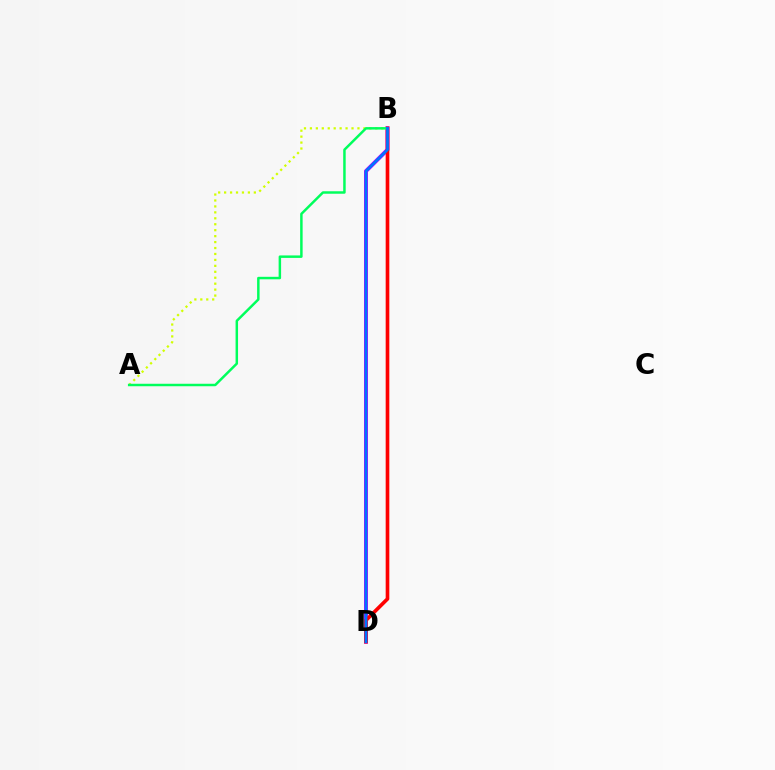{('A', 'B'): [{'color': '#d1ff00', 'line_style': 'dotted', 'thickness': 1.61}, {'color': '#00ff5c', 'line_style': 'solid', 'thickness': 1.79}], ('B', 'D'): [{'color': '#b900ff', 'line_style': 'solid', 'thickness': 2.84}, {'color': '#ff0000', 'line_style': 'solid', 'thickness': 2.63}, {'color': '#0074ff', 'line_style': 'solid', 'thickness': 2.02}]}